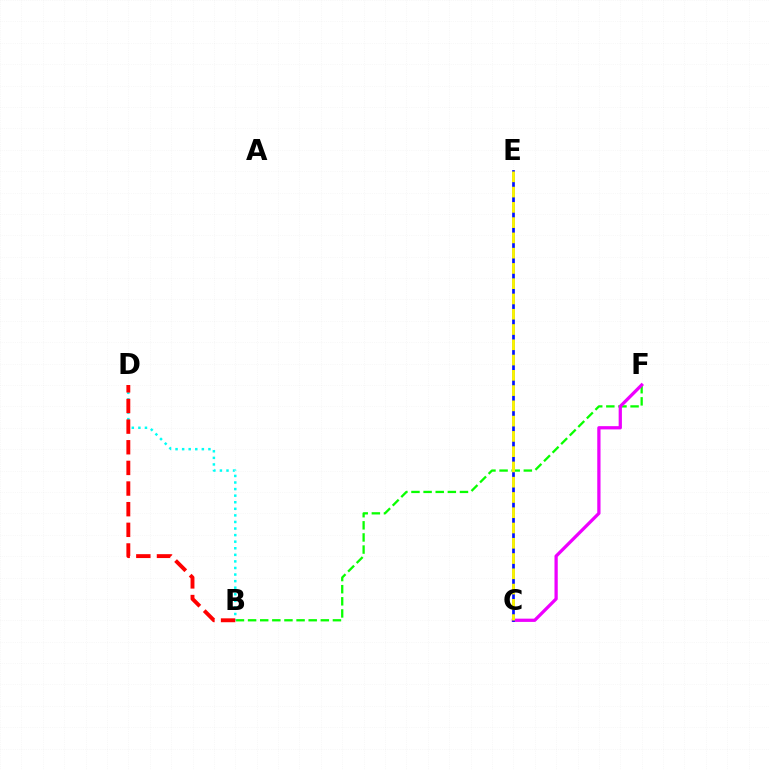{('B', 'F'): [{'color': '#08ff00', 'line_style': 'dashed', 'thickness': 1.65}], ('C', 'F'): [{'color': '#ee00ff', 'line_style': 'solid', 'thickness': 2.35}], ('B', 'D'): [{'color': '#00fff6', 'line_style': 'dotted', 'thickness': 1.79}, {'color': '#ff0000', 'line_style': 'dashed', 'thickness': 2.8}], ('C', 'E'): [{'color': '#0010ff', 'line_style': 'solid', 'thickness': 1.94}, {'color': '#fcf500', 'line_style': 'dashed', 'thickness': 2.07}]}